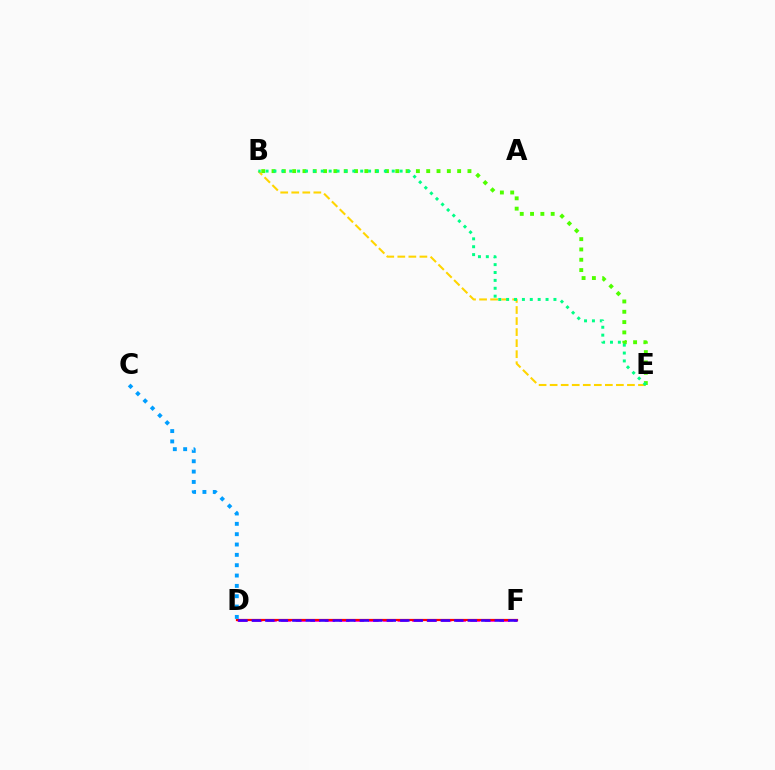{('B', 'E'): [{'color': '#ffd500', 'line_style': 'dashed', 'thickness': 1.5}, {'color': '#4fff00', 'line_style': 'dotted', 'thickness': 2.8}, {'color': '#00ff86', 'line_style': 'dotted', 'thickness': 2.14}], ('D', 'F'): [{'color': '#ff00ed', 'line_style': 'dashed', 'thickness': 1.98}, {'color': '#ff0000', 'line_style': 'solid', 'thickness': 1.6}, {'color': '#3700ff', 'line_style': 'dashed', 'thickness': 1.83}], ('C', 'D'): [{'color': '#009eff', 'line_style': 'dotted', 'thickness': 2.81}]}